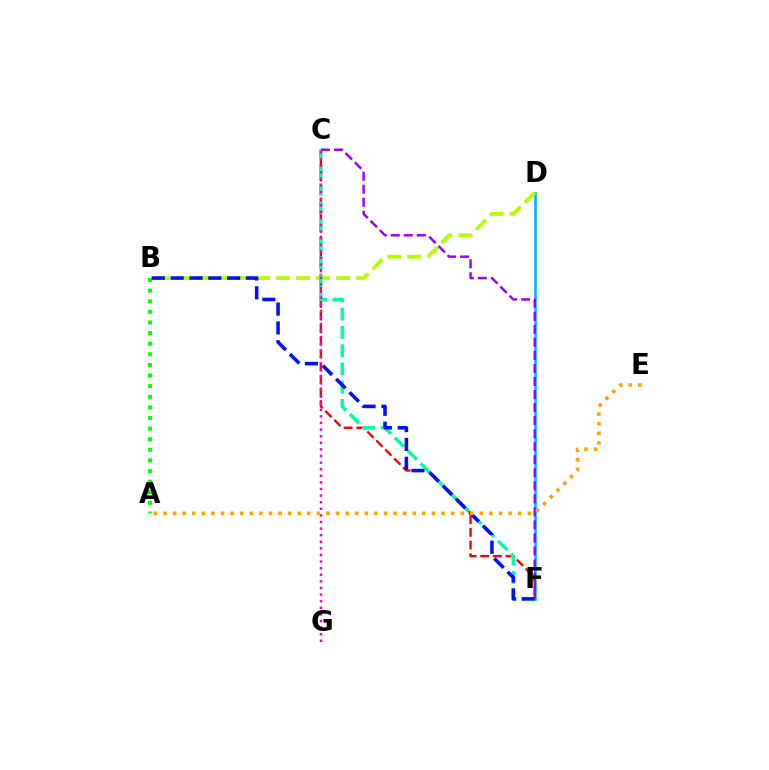{('D', 'F'): [{'color': '#00b5ff', 'line_style': 'solid', 'thickness': 1.87}], ('C', 'F'): [{'color': '#ff0000', 'line_style': 'dashed', 'thickness': 1.72}, {'color': '#00ff9d', 'line_style': 'dashed', 'thickness': 2.48}, {'color': '#9b00ff', 'line_style': 'dashed', 'thickness': 1.77}], ('B', 'D'): [{'color': '#b3ff00', 'line_style': 'dashed', 'thickness': 2.72}], ('A', 'B'): [{'color': '#08ff00', 'line_style': 'dotted', 'thickness': 2.88}], ('C', 'G'): [{'color': '#ff00bd', 'line_style': 'dotted', 'thickness': 1.79}], ('B', 'F'): [{'color': '#0010ff', 'line_style': 'dashed', 'thickness': 2.56}], ('A', 'E'): [{'color': '#ffa500', 'line_style': 'dotted', 'thickness': 2.6}]}